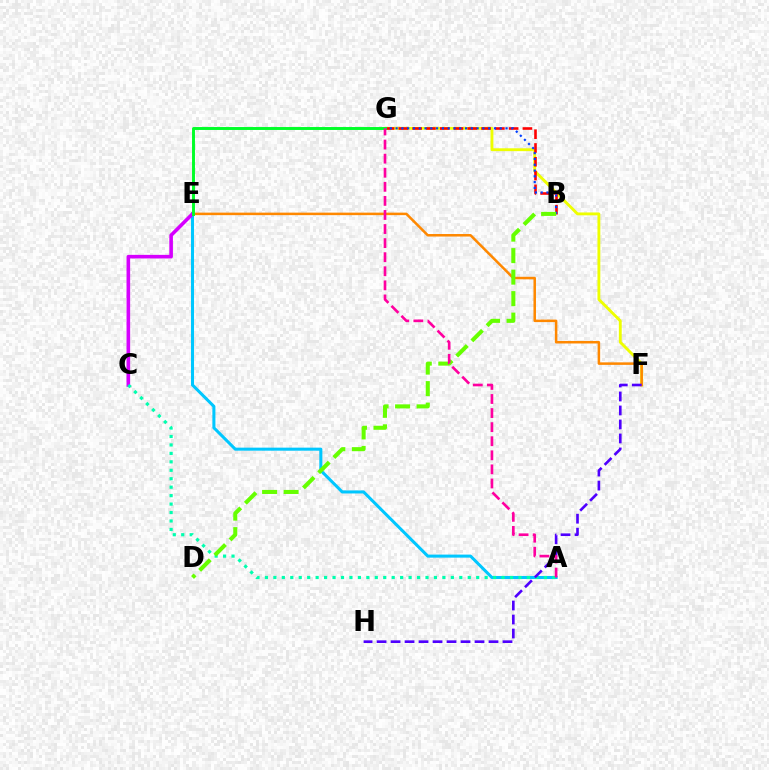{('F', 'G'): [{'color': '#eeff00', 'line_style': 'solid', 'thickness': 2.06}], ('A', 'E'): [{'color': '#00c7ff', 'line_style': 'solid', 'thickness': 2.19}], ('E', 'F'): [{'color': '#ff8800', 'line_style': 'solid', 'thickness': 1.81}], ('C', 'E'): [{'color': '#d600ff', 'line_style': 'solid', 'thickness': 2.6}], ('B', 'G'): [{'color': '#ff0000', 'line_style': 'dashed', 'thickness': 1.87}, {'color': '#003fff', 'line_style': 'dotted', 'thickness': 1.57}], ('A', 'C'): [{'color': '#00ffaf', 'line_style': 'dotted', 'thickness': 2.3}], ('E', 'G'): [{'color': '#00ff27', 'line_style': 'solid', 'thickness': 2.11}], ('F', 'H'): [{'color': '#4f00ff', 'line_style': 'dashed', 'thickness': 1.9}], ('B', 'D'): [{'color': '#66ff00', 'line_style': 'dashed', 'thickness': 2.92}], ('A', 'G'): [{'color': '#ff00a0', 'line_style': 'dashed', 'thickness': 1.91}]}